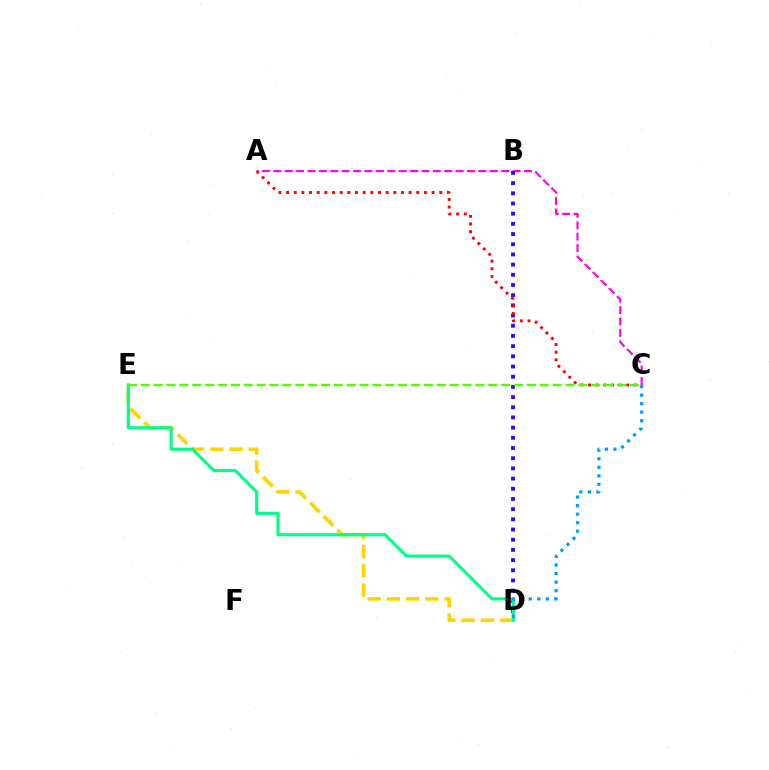{('A', 'C'): [{'color': '#ff00ed', 'line_style': 'dashed', 'thickness': 1.55}, {'color': '#ff0000', 'line_style': 'dotted', 'thickness': 2.08}], ('B', 'D'): [{'color': '#3700ff', 'line_style': 'dotted', 'thickness': 2.77}], ('D', 'E'): [{'color': '#ffd500', 'line_style': 'dashed', 'thickness': 2.61}, {'color': '#00ff86', 'line_style': 'solid', 'thickness': 2.25}], ('C', 'D'): [{'color': '#009eff', 'line_style': 'dotted', 'thickness': 2.32}], ('C', 'E'): [{'color': '#4fff00', 'line_style': 'dashed', 'thickness': 1.75}]}